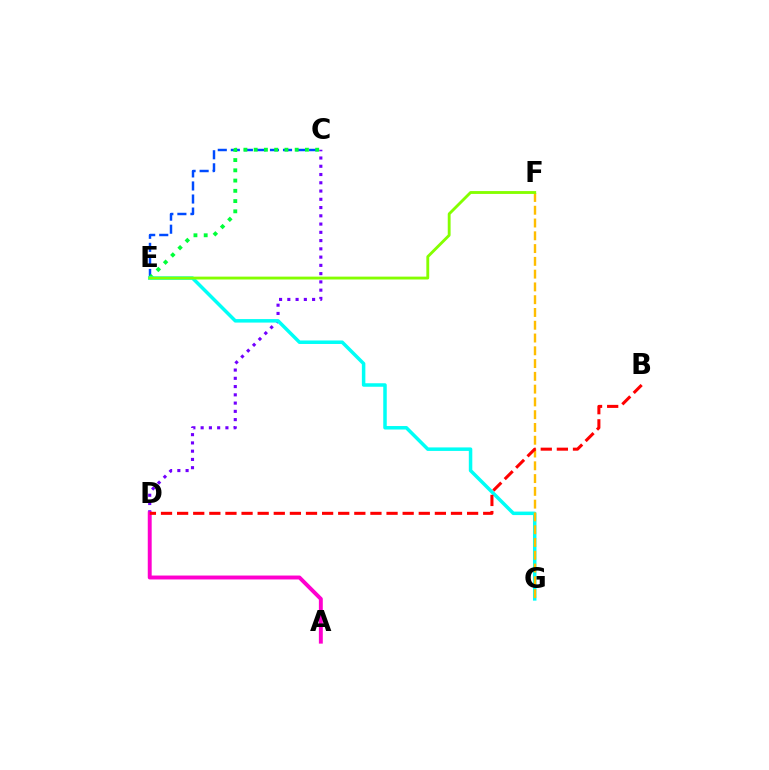{('C', 'E'): [{'color': '#004bff', 'line_style': 'dashed', 'thickness': 1.77}, {'color': '#00ff39', 'line_style': 'dotted', 'thickness': 2.79}], ('C', 'D'): [{'color': '#7200ff', 'line_style': 'dotted', 'thickness': 2.24}], ('E', 'G'): [{'color': '#00fff6', 'line_style': 'solid', 'thickness': 2.52}], ('F', 'G'): [{'color': '#ffbd00', 'line_style': 'dashed', 'thickness': 1.74}], ('A', 'D'): [{'color': '#ff00cf', 'line_style': 'solid', 'thickness': 2.82}], ('E', 'F'): [{'color': '#84ff00', 'line_style': 'solid', 'thickness': 2.05}], ('B', 'D'): [{'color': '#ff0000', 'line_style': 'dashed', 'thickness': 2.19}]}